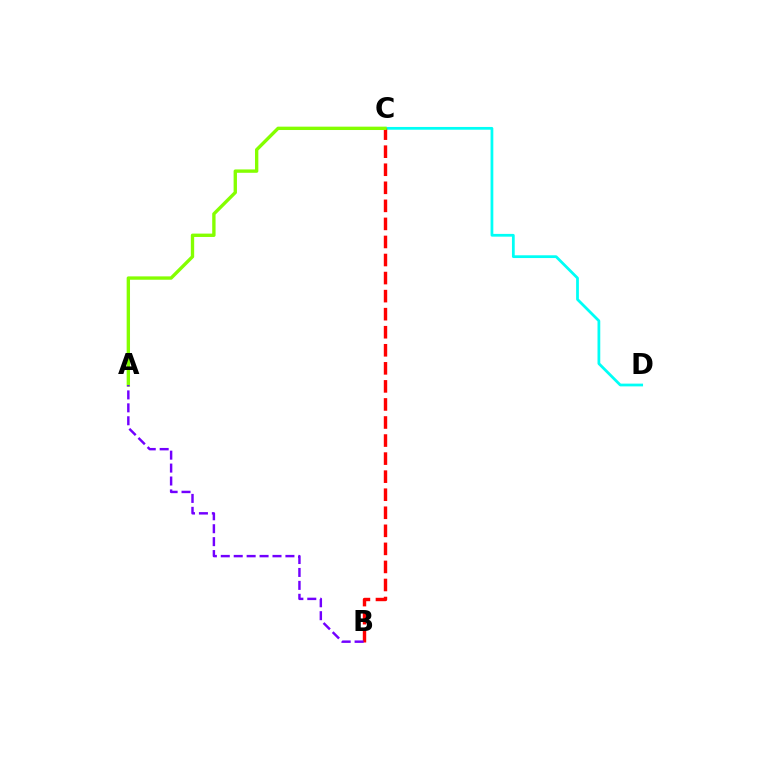{('C', 'D'): [{'color': '#00fff6', 'line_style': 'solid', 'thickness': 1.99}], ('B', 'C'): [{'color': '#ff0000', 'line_style': 'dashed', 'thickness': 2.45}], ('A', 'C'): [{'color': '#84ff00', 'line_style': 'solid', 'thickness': 2.42}], ('A', 'B'): [{'color': '#7200ff', 'line_style': 'dashed', 'thickness': 1.76}]}